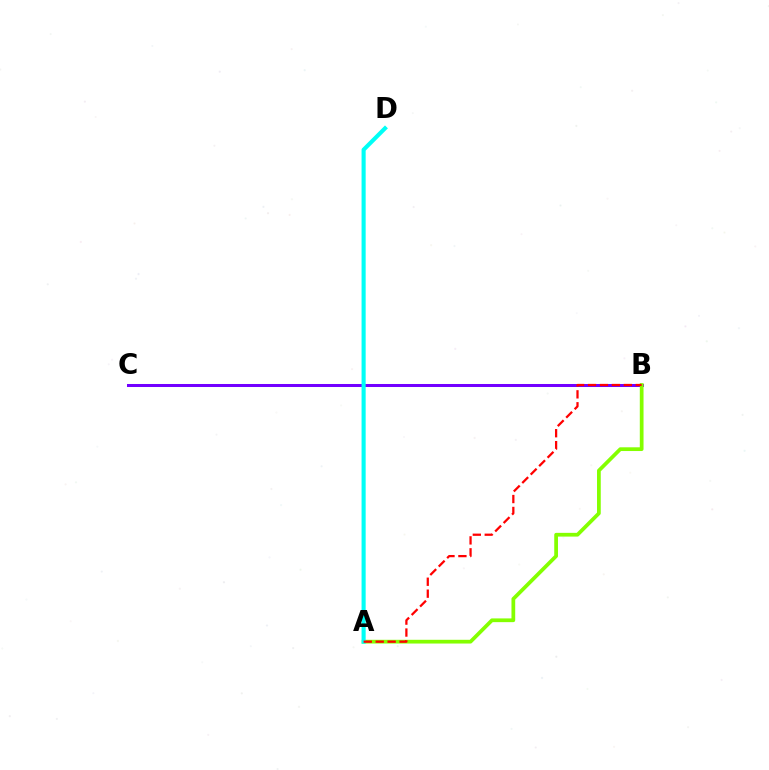{('B', 'C'): [{'color': '#7200ff', 'line_style': 'solid', 'thickness': 2.17}], ('A', 'B'): [{'color': '#84ff00', 'line_style': 'solid', 'thickness': 2.69}, {'color': '#ff0000', 'line_style': 'dashed', 'thickness': 1.62}], ('A', 'D'): [{'color': '#00fff6', 'line_style': 'solid', 'thickness': 2.95}]}